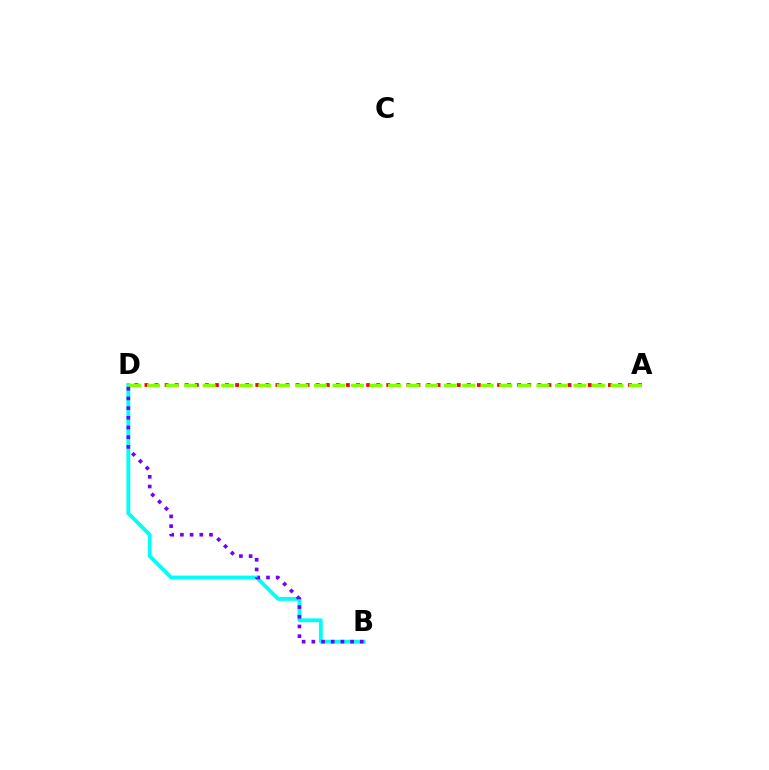{('A', 'D'): [{'color': '#ff0000', 'line_style': 'dotted', 'thickness': 2.74}, {'color': '#84ff00', 'line_style': 'dashed', 'thickness': 2.52}], ('B', 'D'): [{'color': '#00fff6', 'line_style': 'solid', 'thickness': 2.76}, {'color': '#7200ff', 'line_style': 'dotted', 'thickness': 2.63}]}